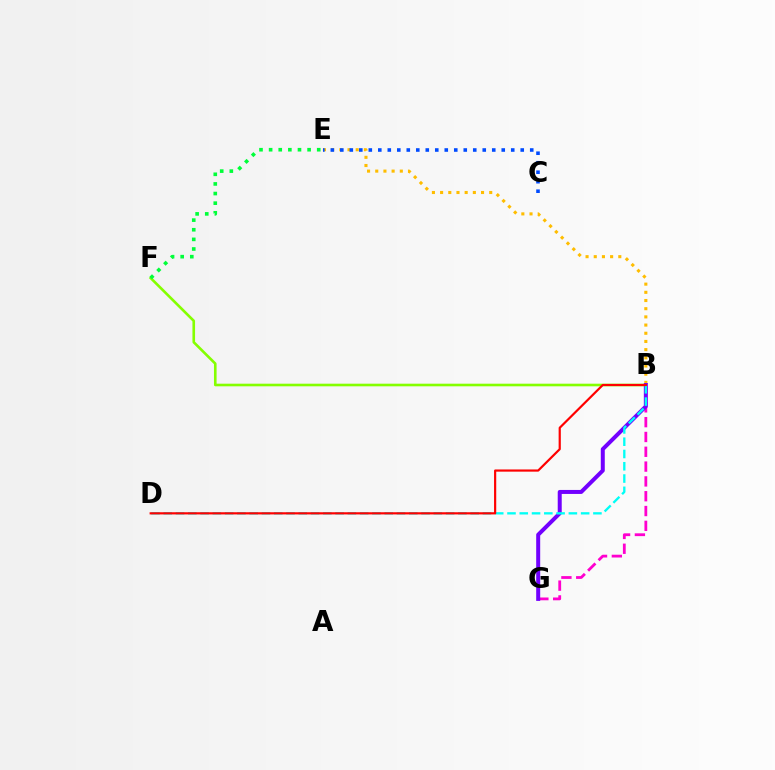{('B', 'F'): [{'color': '#84ff00', 'line_style': 'solid', 'thickness': 1.88}], ('B', 'E'): [{'color': '#ffbd00', 'line_style': 'dotted', 'thickness': 2.22}], ('E', 'F'): [{'color': '#00ff39', 'line_style': 'dotted', 'thickness': 2.61}], ('C', 'E'): [{'color': '#004bff', 'line_style': 'dotted', 'thickness': 2.58}], ('B', 'G'): [{'color': '#ff00cf', 'line_style': 'dashed', 'thickness': 2.01}, {'color': '#7200ff', 'line_style': 'solid', 'thickness': 2.88}], ('B', 'D'): [{'color': '#00fff6', 'line_style': 'dashed', 'thickness': 1.67}, {'color': '#ff0000', 'line_style': 'solid', 'thickness': 1.57}]}